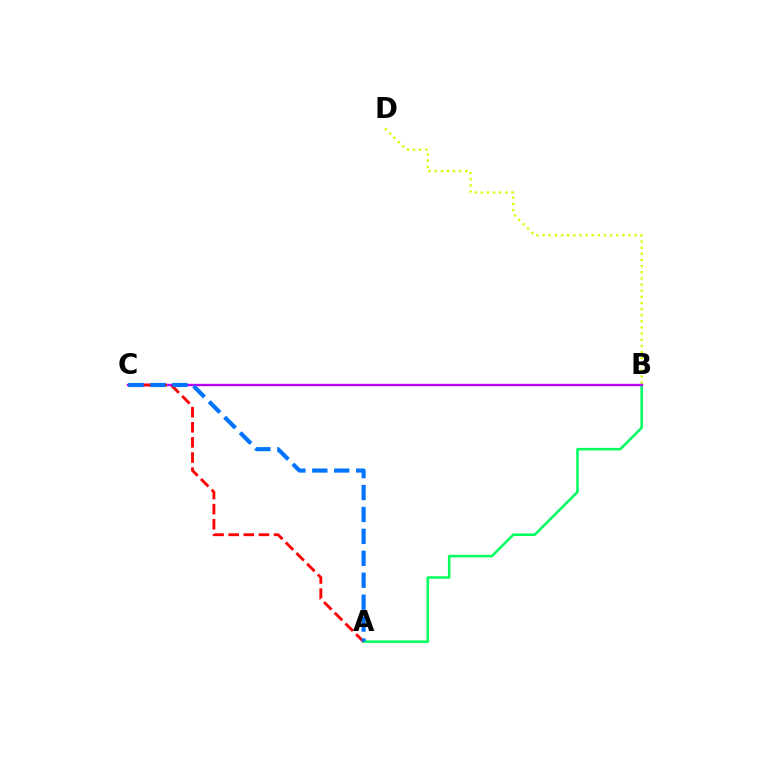{('B', 'D'): [{'color': '#d1ff00', 'line_style': 'dotted', 'thickness': 1.67}], ('A', 'B'): [{'color': '#00ff5c', 'line_style': 'solid', 'thickness': 1.82}], ('B', 'C'): [{'color': '#b900ff', 'line_style': 'solid', 'thickness': 1.71}], ('A', 'C'): [{'color': '#ff0000', 'line_style': 'dashed', 'thickness': 2.05}, {'color': '#0074ff', 'line_style': 'dashed', 'thickness': 2.98}]}